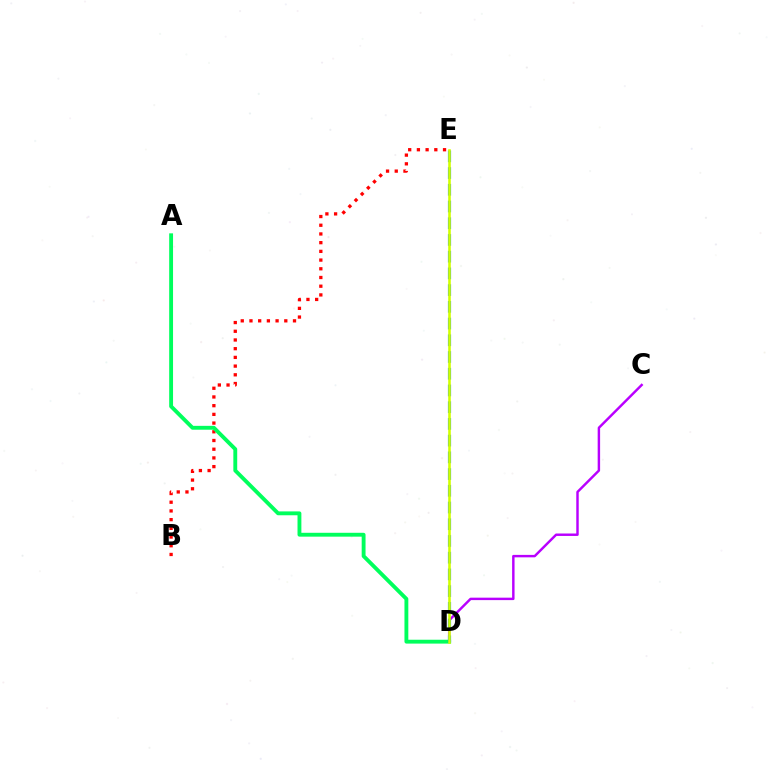{('C', 'D'): [{'color': '#b900ff', 'line_style': 'solid', 'thickness': 1.76}], ('B', 'E'): [{'color': '#ff0000', 'line_style': 'dotted', 'thickness': 2.37}], ('A', 'D'): [{'color': '#00ff5c', 'line_style': 'solid', 'thickness': 2.78}], ('D', 'E'): [{'color': '#0074ff', 'line_style': 'dashed', 'thickness': 2.27}, {'color': '#d1ff00', 'line_style': 'solid', 'thickness': 1.86}]}